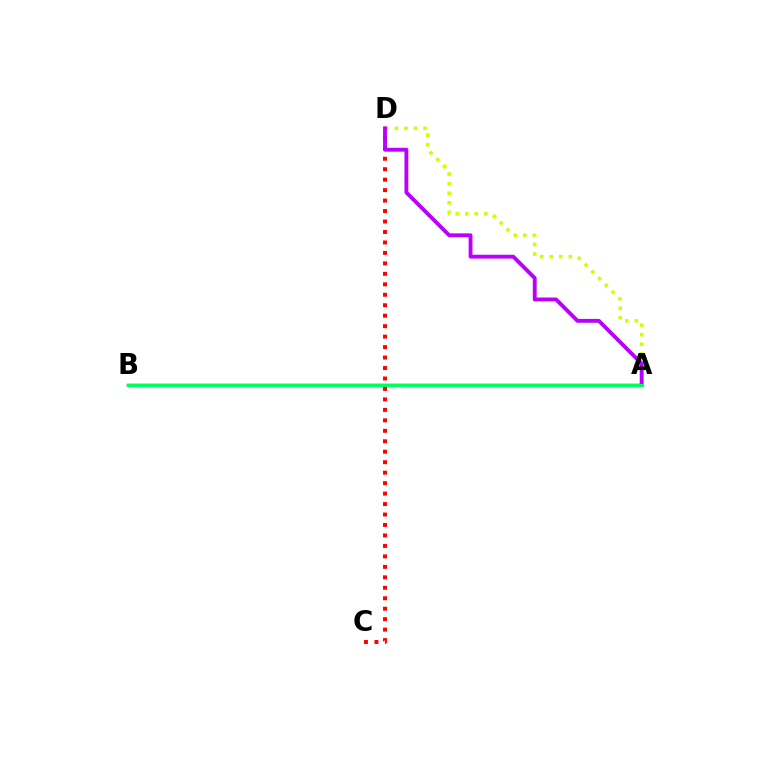{('A', 'D'): [{'color': '#d1ff00', 'line_style': 'dotted', 'thickness': 2.6}, {'color': '#b900ff', 'line_style': 'solid', 'thickness': 2.78}], ('A', 'B'): [{'color': '#0074ff', 'line_style': 'solid', 'thickness': 1.76}, {'color': '#00ff5c', 'line_style': 'solid', 'thickness': 2.35}], ('C', 'D'): [{'color': '#ff0000', 'line_style': 'dotted', 'thickness': 2.84}]}